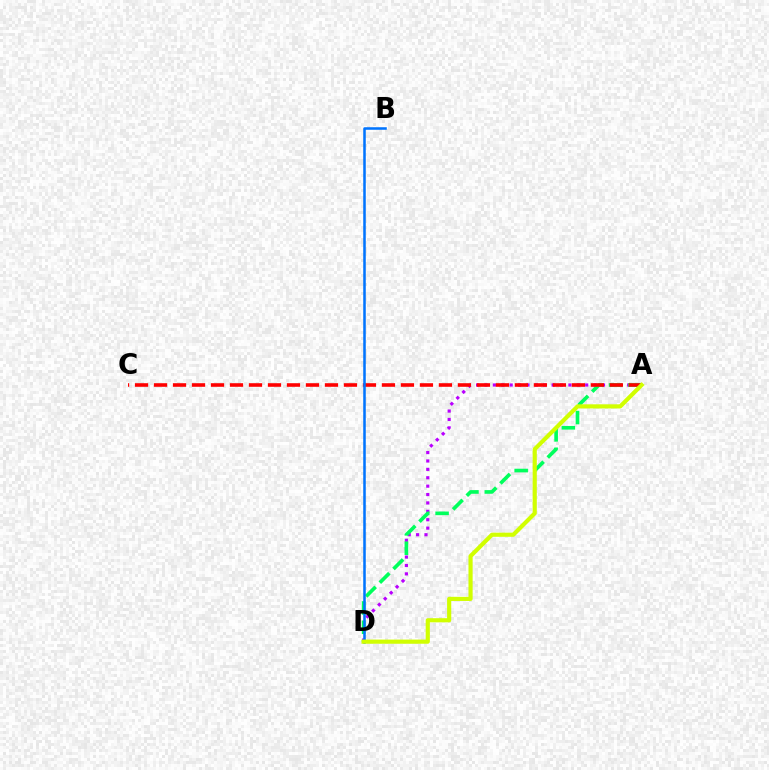{('A', 'D'): [{'color': '#b900ff', 'line_style': 'dotted', 'thickness': 2.28}, {'color': '#00ff5c', 'line_style': 'dashed', 'thickness': 2.63}, {'color': '#d1ff00', 'line_style': 'solid', 'thickness': 2.99}], ('A', 'C'): [{'color': '#ff0000', 'line_style': 'dashed', 'thickness': 2.58}], ('B', 'D'): [{'color': '#0074ff', 'line_style': 'solid', 'thickness': 1.83}]}